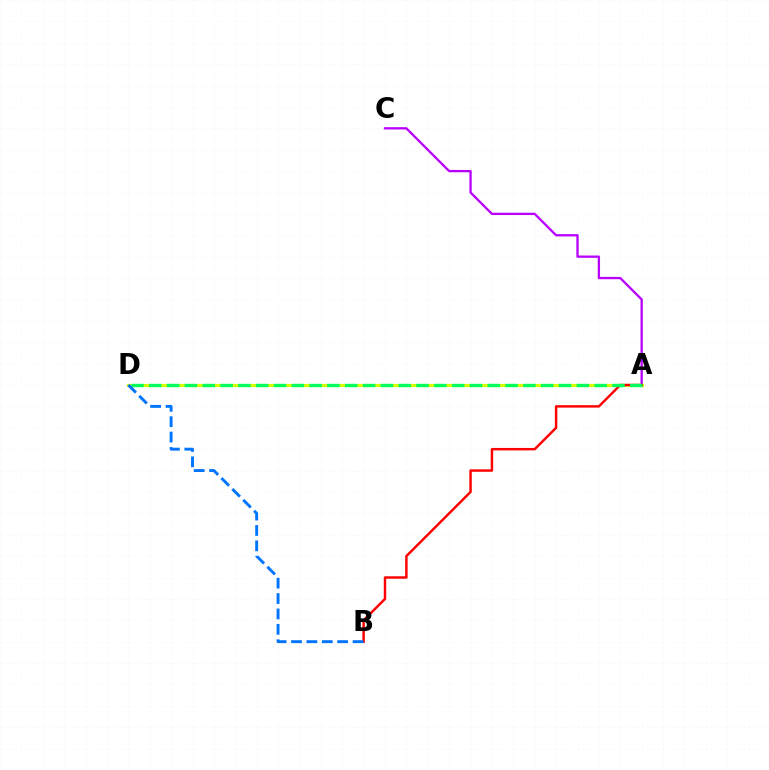{('A', 'C'): [{'color': '#b900ff', 'line_style': 'solid', 'thickness': 1.66}], ('A', 'D'): [{'color': '#d1ff00', 'line_style': 'solid', 'thickness': 2.23}, {'color': '#00ff5c', 'line_style': 'dashed', 'thickness': 2.42}], ('A', 'B'): [{'color': '#ff0000', 'line_style': 'solid', 'thickness': 1.76}], ('B', 'D'): [{'color': '#0074ff', 'line_style': 'dashed', 'thickness': 2.09}]}